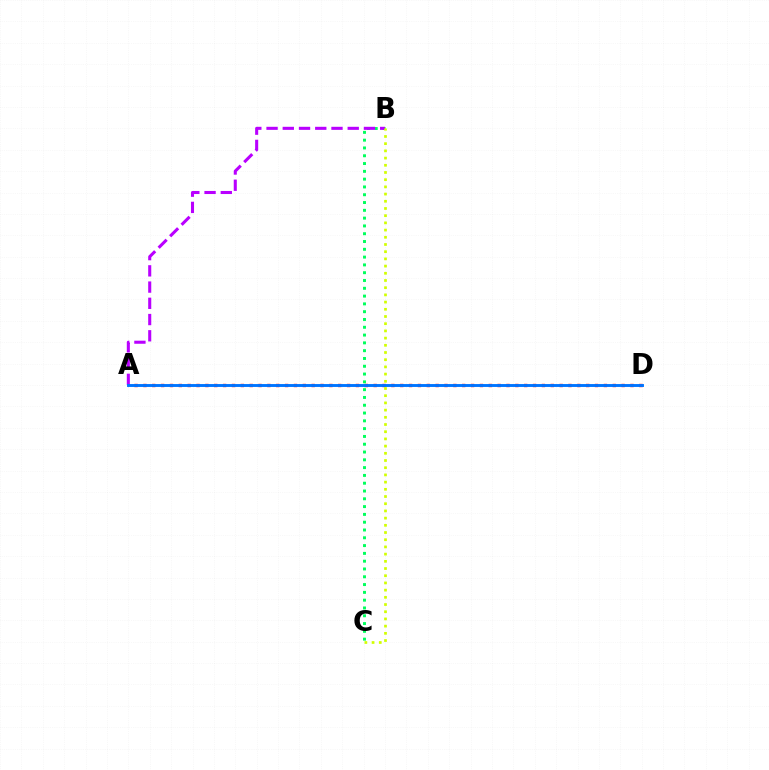{('A', 'D'): [{'color': '#ff0000', 'line_style': 'dotted', 'thickness': 2.41}, {'color': '#0074ff', 'line_style': 'solid', 'thickness': 2.09}], ('B', 'C'): [{'color': '#00ff5c', 'line_style': 'dotted', 'thickness': 2.12}, {'color': '#d1ff00', 'line_style': 'dotted', 'thickness': 1.96}], ('A', 'B'): [{'color': '#b900ff', 'line_style': 'dashed', 'thickness': 2.21}]}